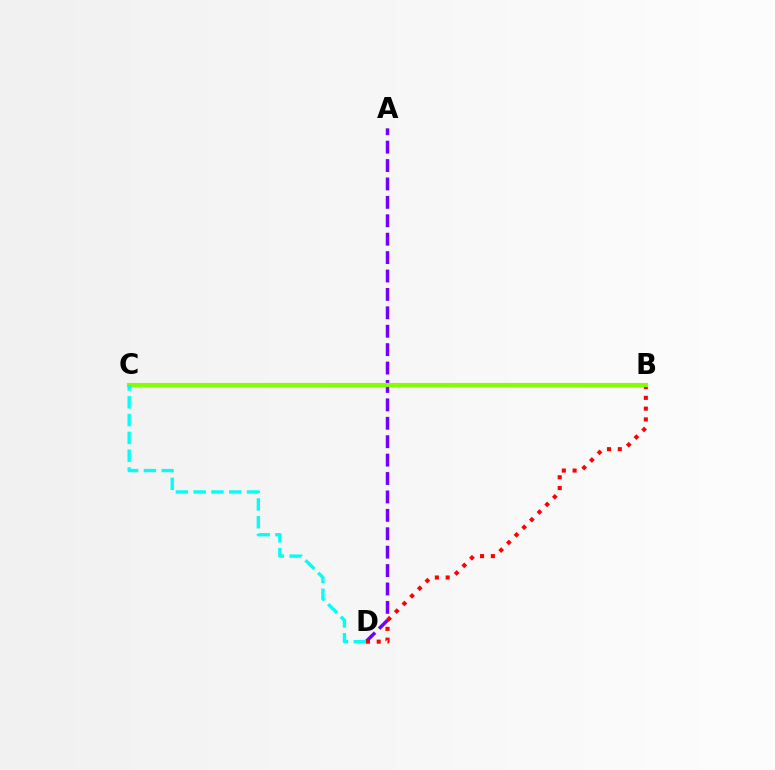{('A', 'D'): [{'color': '#7200ff', 'line_style': 'dashed', 'thickness': 2.5}], ('B', 'D'): [{'color': '#ff0000', 'line_style': 'dotted', 'thickness': 2.93}], ('B', 'C'): [{'color': '#84ff00', 'line_style': 'solid', 'thickness': 2.99}], ('C', 'D'): [{'color': '#00fff6', 'line_style': 'dashed', 'thickness': 2.42}]}